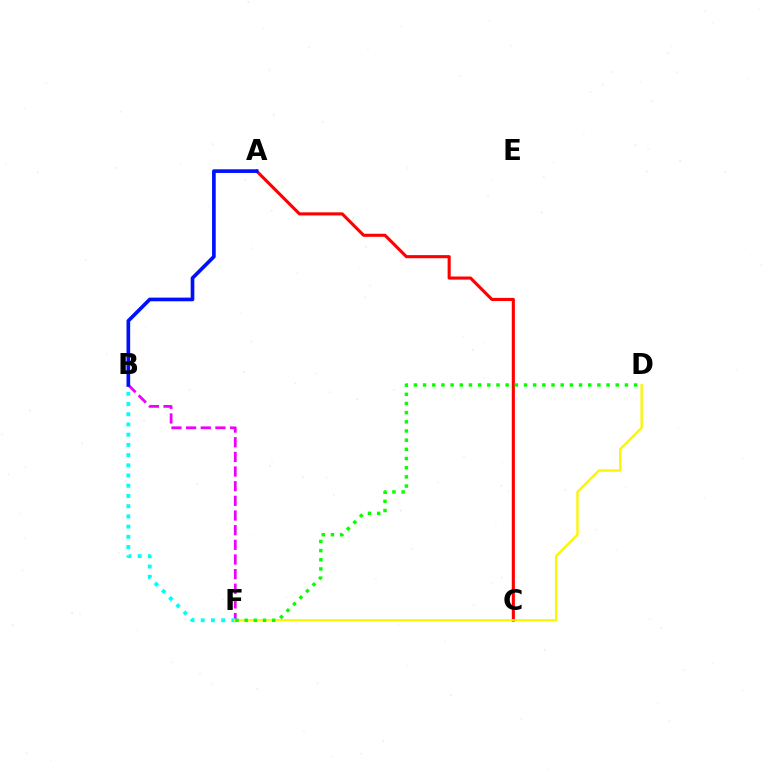{('B', 'F'): [{'color': '#ee00ff', 'line_style': 'dashed', 'thickness': 1.99}, {'color': '#00fff6', 'line_style': 'dotted', 'thickness': 2.78}], ('A', 'C'): [{'color': '#ff0000', 'line_style': 'solid', 'thickness': 2.23}], ('A', 'B'): [{'color': '#0010ff', 'line_style': 'solid', 'thickness': 2.64}], ('D', 'F'): [{'color': '#fcf500', 'line_style': 'solid', 'thickness': 1.69}, {'color': '#08ff00', 'line_style': 'dotted', 'thickness': 2.49}]}